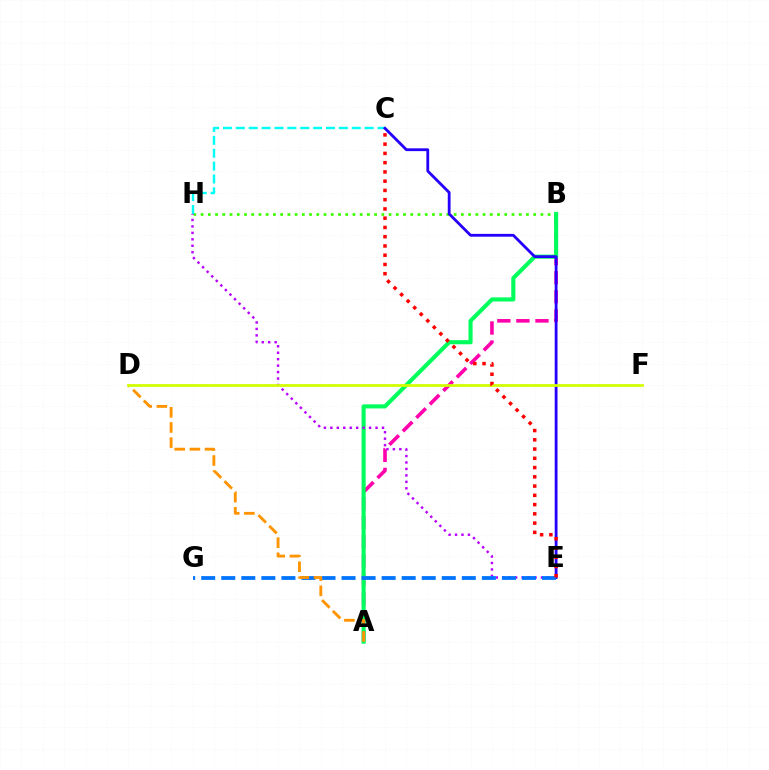{('A', 'B'): [{'color': '#ff00ac', 'line_style': 'dashed', 'thickness': 2.59}, {'color': '#00ff5c', 'line_style': 'solid', 'thickness': 2.96}], ('B', 'H'): [{'color': '#3dff00', 'line_style': 'dotted', 'thickness': 1.96}], ('C', 'H'): [{'color': '#00fff6', 'line_style': 'dashed', 'thickness': 1.75}], ('C', 'E'): [{'color': '#2500ff', 'line_style': 'solid', 'thickness': 2.02}, {'color': '#ff0000', 'line_style': 'dotted', 'thickness': 2.51}], ('E', 'H'): [{'color': '#b900ff', 'line_style': 'dotted', 'thickness': 1.75}], ('E', 'G'): [{'color': '#0074ff', 'line_style': 'dashed', 'thickness': 2.72}], ('A', 'D'): [{'color': '#ff9400', 'line_style': 'dashed', 'thickness': 2.06}], ('D', 'F'): [{'color': '#d1ff00', 'line_style': 'solid', 'thickness': 1.97}]}